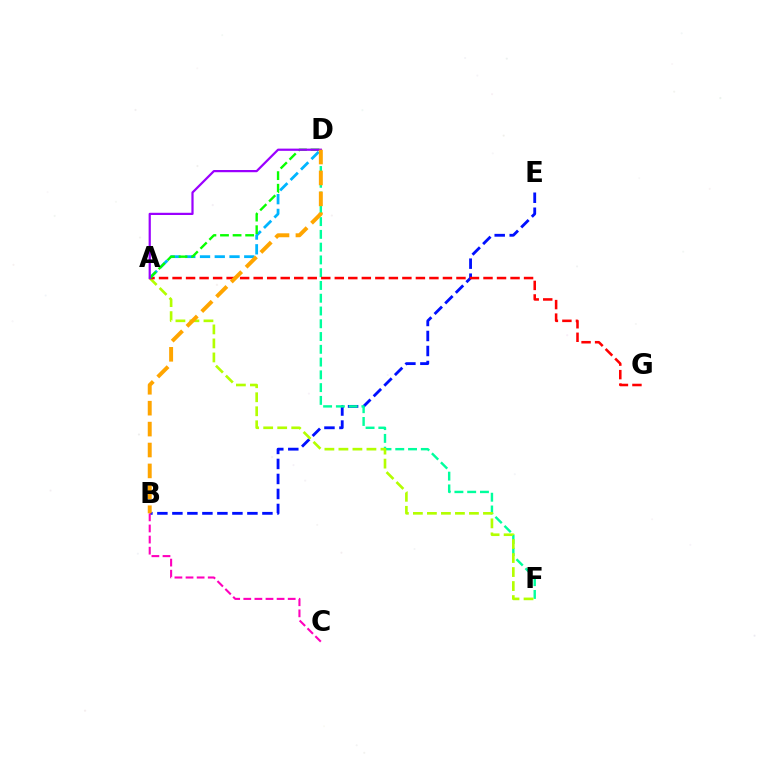{('B', 'E'): [{'color': '#0010ff', 'line_style': 'dashed', 'thickness': 2.04}], ('D', 'F'): [{'color': '#00ff9d', 'line_style': 'dashed', 'thickness': 1.73}], ('A', 'F'): [{'color': '#b3ff00', 'line_style': 'dashed', 'thickness': 1.9}], ('B', 'C'): [{'color': '#ff00bd', 'line_style': 'dashed', 'thickness': 1.51}], ('A', 'G'): [{'color': '#ff0000', 'line_style': 'dashed', 'thickness': 1.84}], ('A', 'D'): [{'color': '#00b5ff', 'line_style': 'dashed', 'thickness': 2.0}, {'color': '#08ff00', 'line_style': 'dashed', 'thickness': 1.71}, {'color': '#9b00ff', 'line_style': 'solid', 'thickness': 1.6}], ('B', 'D'): [{'color': '#ffa500', 'line_style': 'dashed', 'thickness': 2.84}]}